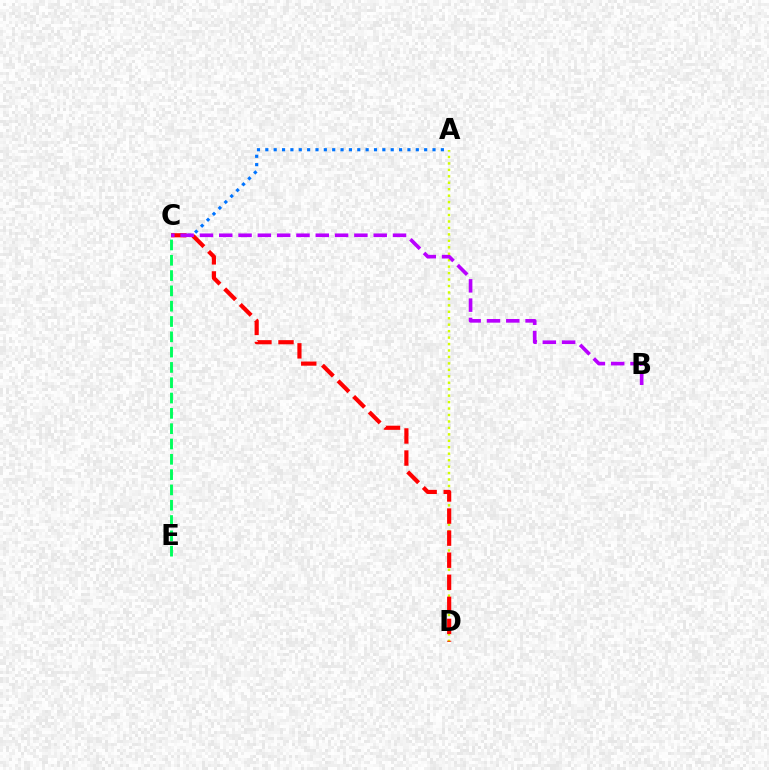{('A', 'C'): [{'color': '#0074ff', 'line_style': 'dotted', 'thickness': 2.27}], ('A', 'D'): [{'color': '#d1ff00', 'line_style': 'dotted', 'thickness': 1.75}], ('C', 'D'): [{'color': '#ff0000', 'line_style': 'dashed', 'thickness': 3.0}], ('C', 'E'): [{'color': '#00ff5c', 'line_style': 'dashed', 'thickness': 2.08}], ('B', 'C'): [{'color': '#b900ff', 'line_style': 'dashed', 'thickness': 2.62}]}